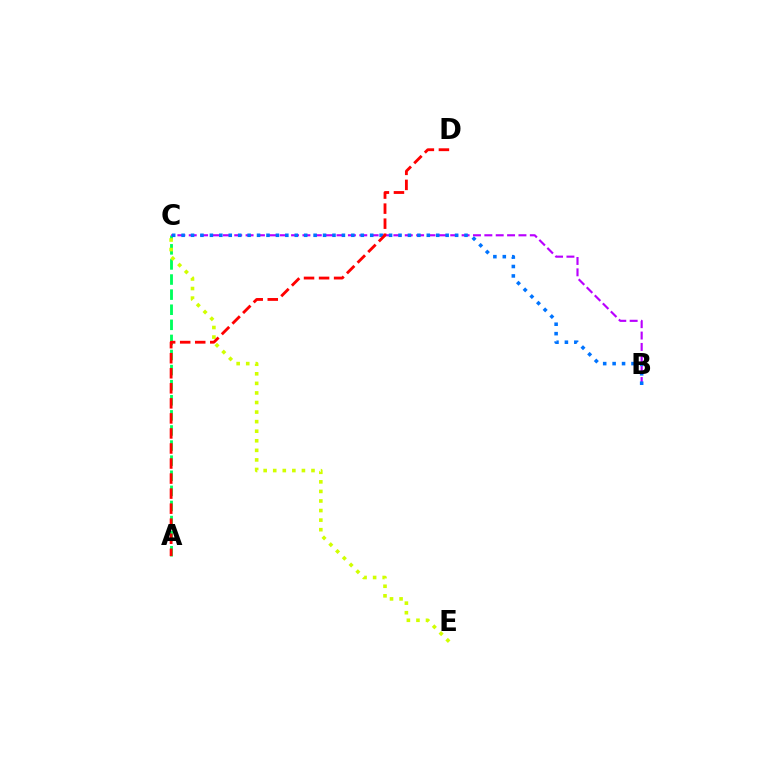{('A', 'C'): [{'color': '#00ff5c', 'line_style': 'dashed', 'thickness': 2.05}], ('B', 'C'): [{'color': '#b900ff', 'line_style': 'dashed', 'thickness': 1.54}, {'color': '#0074ff', 'line_style': 'dotted', 'thickness': 2.56}], ('C', 'E'): [{'color': '#d1ff00', 'line_style': 'dotted', 'thickness': 2.6}], ('A', 'D'): [{'color': '#ff0000', 'line_style': 'dashed', 'thickness': 2.04}]}